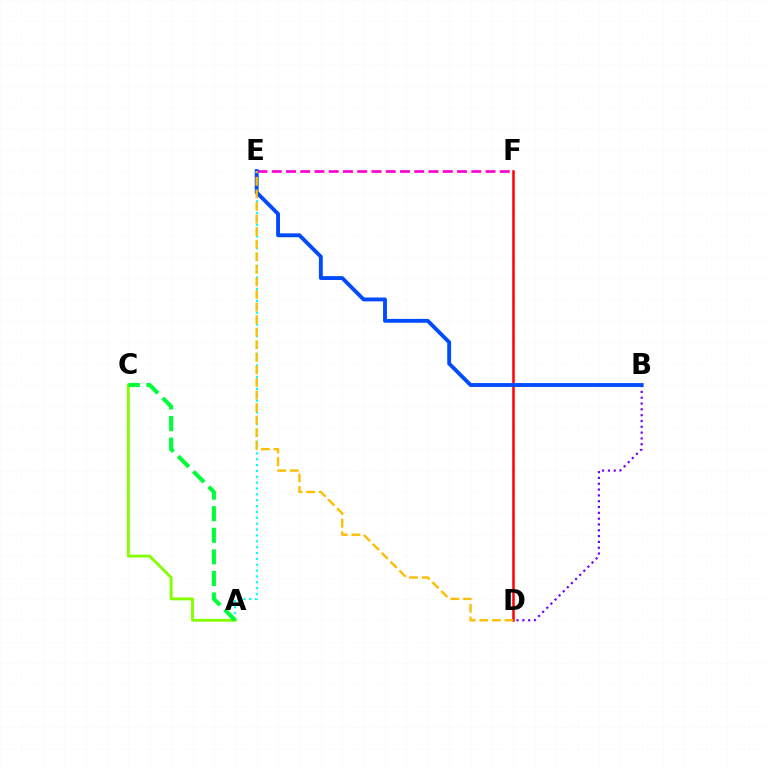{('B', 'D'): [{'color': '#7200ff', 'line_style': 'dotted', 'thickness': 1.58}], ('E', 'F'): [{'color': '#ff00cf', 'line_style': 'dashed', 'thickness': 1.94}], ('A', 'E'): [{'color': '#00fff6', 'line_style': 'dotted', 'thickness': 1.59}], ('D', 'F'): [{'color': '#ff0000', 'line_style': 'solid', 'thickness': 1.8}], ('A', 'C'): [{'color': '#84ff00', 'line_style': 'solid', 'thickness': 2.08}, {'color': '#00ff39', 'line_style': 'dashed', 'thickness': 2.93}], ('B', 'E'): [{'color': '#004bff', 'line_style': 'solid', 'thickness': 2.78}], ('D', 'E'): [{'color': '#ffbd00', 'line_style': 'dashed', 'thickness': 1.71}]}